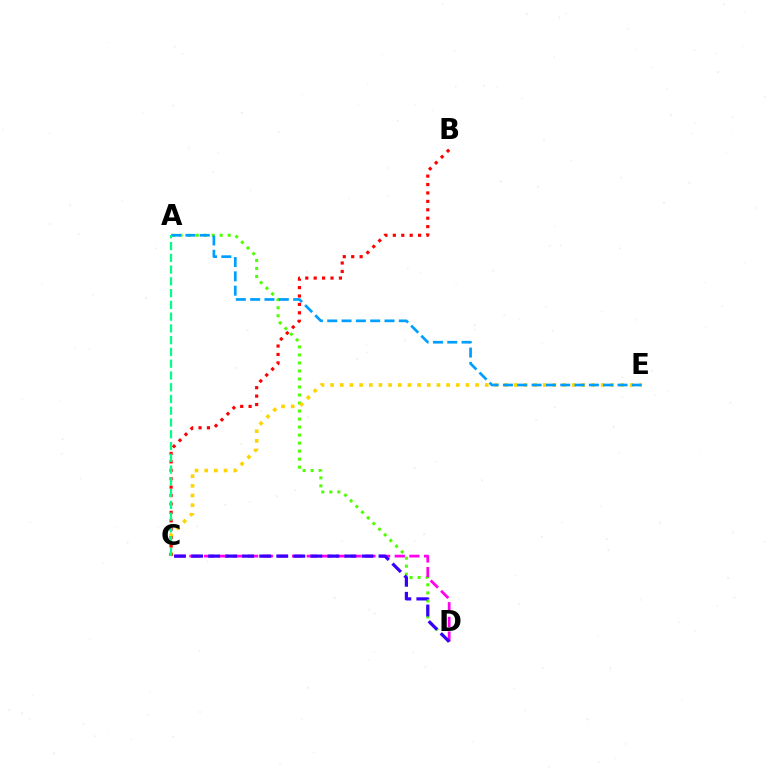{('A', 'D'): [{'color': '#4fff00', 'line_style': 'dotted', 'thickness': 2.18}], ('C', 'D'): [{'color': '#ff00ed', 'line_style': 'dashed', 'thickness': 1.99}, {'color': '#3700ff', 'line_style': 'dashed', 'thickness': 2.31}], ('C', 'E'): [{'color': '#ffd500', 'line_style': 'dotted', 'thickness': 2.63}], ('A', 'E'): [{'color': '#009eff', 'line_style': 'dashed', 'thickness': 1.95}], ('B', 'C'): [{'color': '#ff0000', 'line_style': 'dotted', 'thickness': 2.29}], ('A', 'C'): [{'color': '#00ff86', 'line_style': 'dashed', 'thickness': 1.6}]}